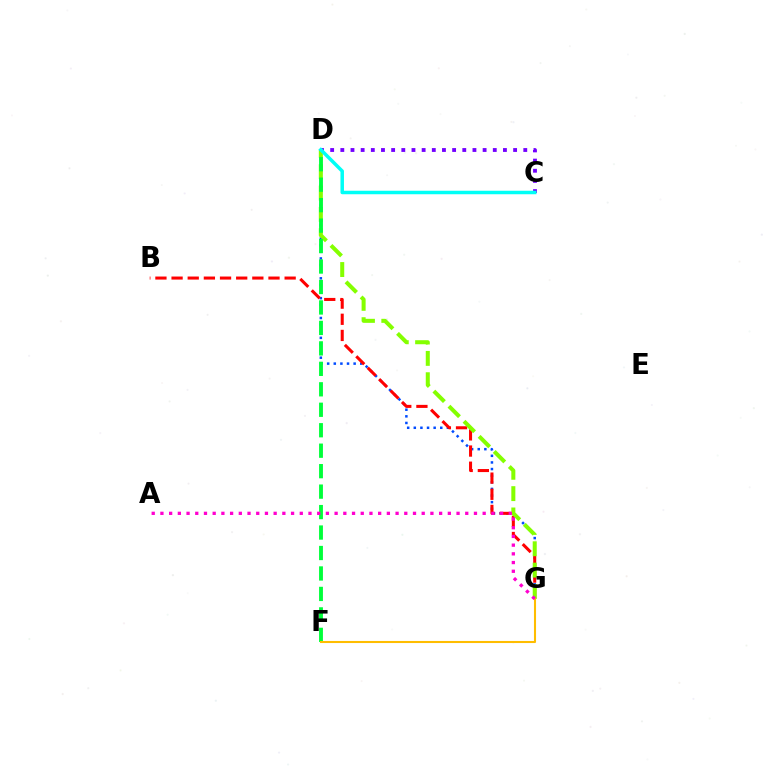{('D', 'G'): [{'color': '#004bff', 'line_style': 'dotted', 'thickness': 1.8}, {'color': '#84ff00', 'line_style': 'dashed', 'thickness': 2.9}], ('C', 'D'): [{'color': '#7200ff', 'line_style': 'dotted', 'thickness': 2.76}, {'color': '#00fff6', 'line_style': 'solid', 'thickness': 2.51}], ('B', 'G'): [{'color': '#ff0000', 'line_style': 'dashed', 'thickness': 2.19}], ('D', 'F'): [{'color': '#00ff39', 'line_style': 'dashed', 'thickness': 2.78}], ('F', 'G'): [{'color': '#ffbd00', 'line_style': 'solid', 'thickness': 1.5}], ('A', 'G'): [{'color': '#ff00cf', 'line_style': 'dotted', 'thickness': 2.37}]}